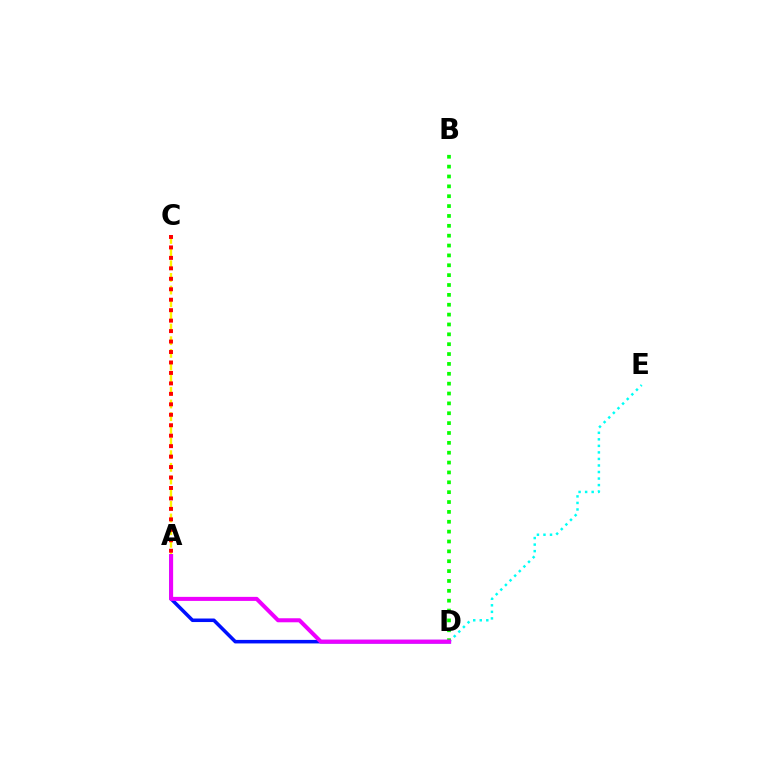{('D', 'E'): [{'color': '#00fff6', 'line_style': 'dotted', 'thickness': 1.78}], ('B', 'D'): [{'color': '#08ff00', 'line_style': 'dotted', 'thickness': 2.68}], ('A', 'C'): [{'color': '#fcf500', 'line_style': 'dashed', 'thickness': 1.72}, {'color': '#ff0000', 'line_style': 'dotted', 'thickness': 2.84}], ('A', 'D'): [{'color': '#0010ff', 'line_style': 'solid', 'thickness': 2.55}, {'color': '#ee00ff', 'line_style': 'solid', 'thickness': 2.9}]}